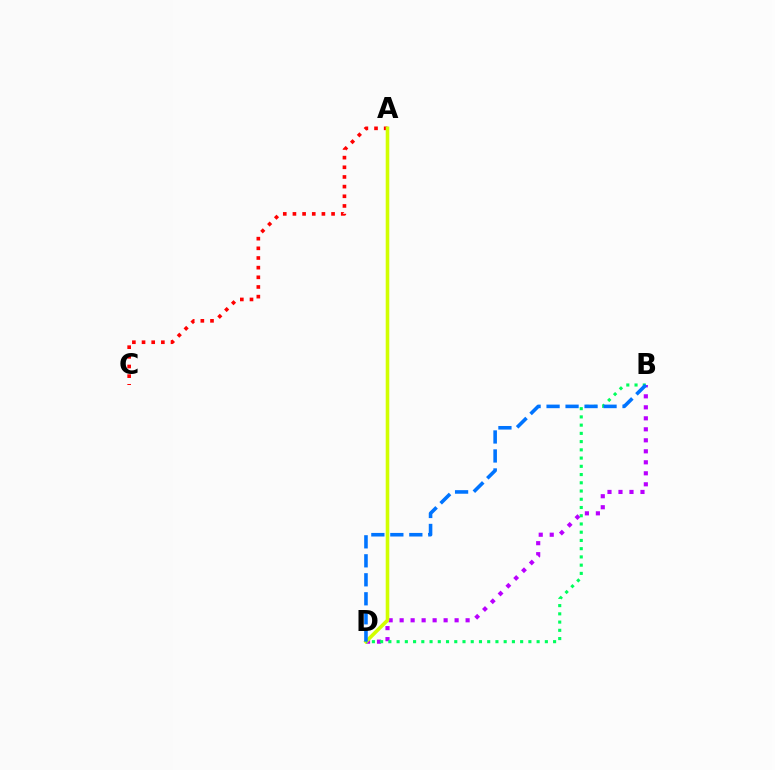{('B', 'D'): [{'color': '#b900ff', 'line_style': 'dotted', 'thickness': 2.99}, {'color': '#00ff5c', 'line_style': 'dotted', 'thickness': 2.24}, {'color': '#0074ff', 'line_style': 'dashed', 'thickness': 2.58}], ('A', 'C'): [{'color': '#ff0000', 'line_style': 'dotted', 'thickness': 2.62}], ('A', 'D'): [{'color': '#d1ff00', 'line_style': 'solid', 'thickness': 2.58}]}